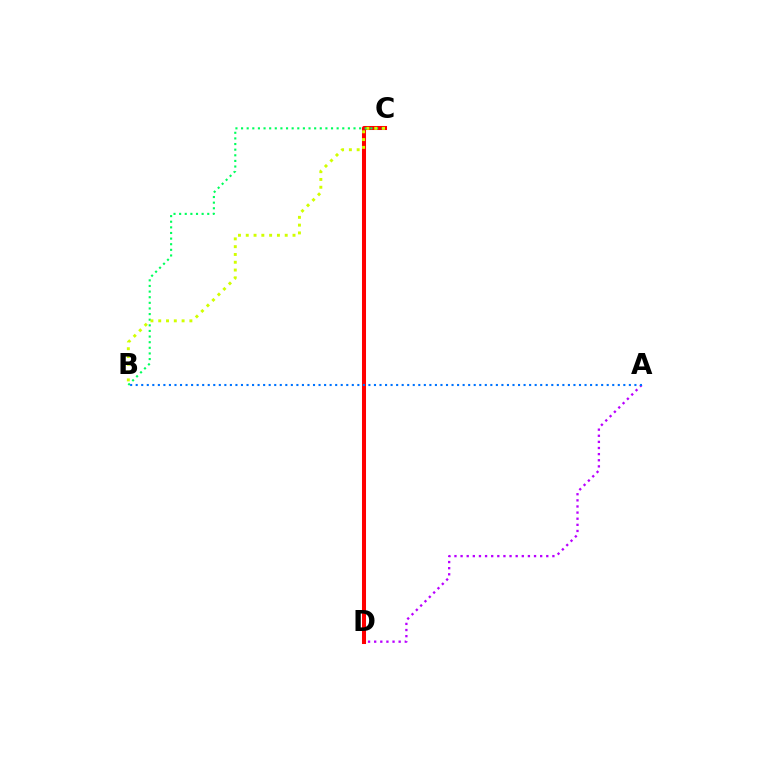{('A', 'D'): [{'color': '#b900ff', 'line_style': 'dotted', 'thickness': 1.66}], ('C', 'D'): [{'color': '#ff0000', 'line_style': 'solid', 'thickness': 2.91}], ('B', 'C'): [{'color': '#00ff5c', 'line_style': 'dotted', 'thickness': 1.53}, {'color': '#d1ff00', 'line_style': 'dotted', 'thickness': 2.12}], ('A', 'B'): [{'color': '#0074ff', 'line_style': 'dotted', 'thickness': 1.51}]}